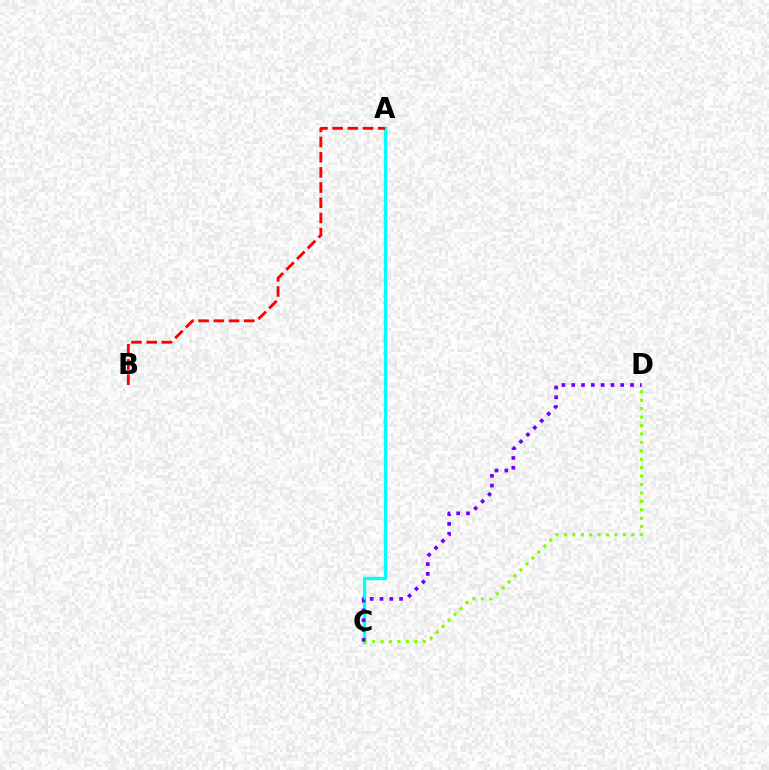{('A', 'C'): [{'color': '#00fff6', 'line_style': 'solid', 'thickness': 2.39}], ('C', 'D'): [{'color': '#84ff00', 'line_style': 'dotted', 'thickness': 2.29}, {'color': '#7200ff', 'line_style': 'dotted', 'thickness': 2.66}], ('A', 'B'): [{'color': '#ff0000', 'line_style': 'dashed', 'thickness': 2.07}]}